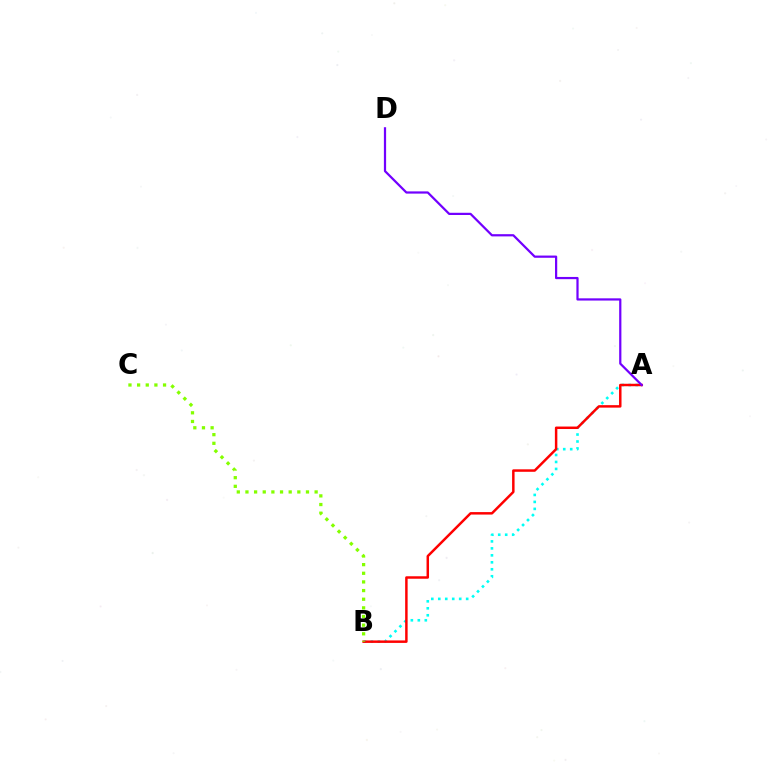{('A', 'B'): [{'color': '#00fff6', 'line_style': 'dotted', 'thickness': 1.89}, {'color': '#ff0000', 'line_style': 'solid', 'thickness': 1.78}], ('A', 'D'): [{'color': '#7200ff', 'line_style': 'solid', 'thickness': 1.6}], ('B', 'C'): [{'color': '#84ff00', 'line_style': 'dotted', 'thickness': 2.35}]}